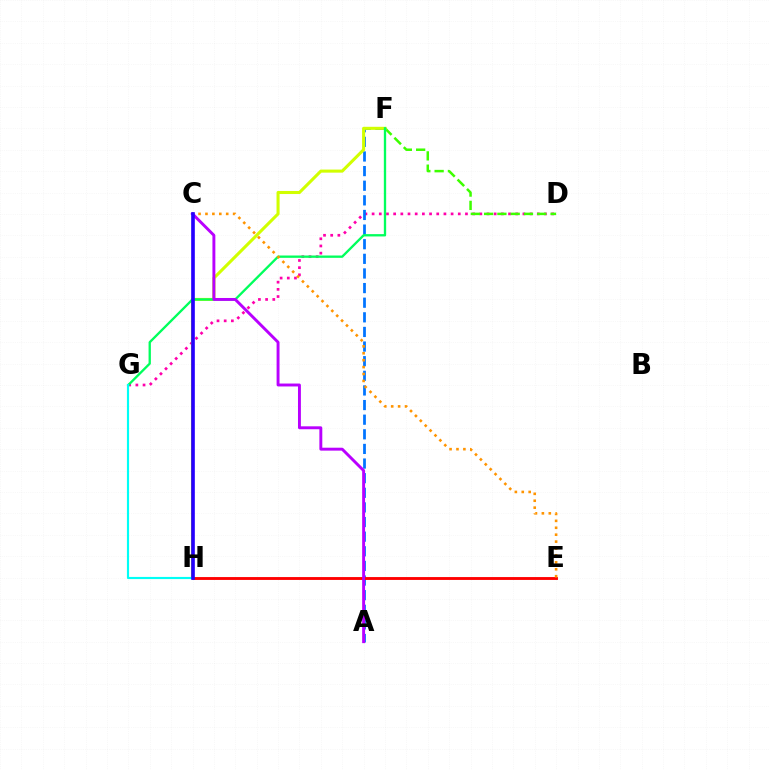{('D', 'G'): [{'color': '#ff00ac', 'line_style': 'dotted', 'thickness': 1.95}], ('A', 'F'): [{'color': '#0074ff', 'line_style': 'dashed', 'thickness': 1.99}], ('D', 'F'): [{'color': '#3dff00', 'line_style': 'dashed', 'thickness': 1.81}], ('F', 'H'): [{'color': '#d1ff00', 'line_style': 'solid', 'thickness': 2.21}], ('E', 'H'): [{'color': '#ff0000', 'line_style': 'solid', 'thickness': 2.06}], ('F', 'G'): [{'color': '#00ff5c', 'line_style': 'solid', 'thickness': 1.67}], ('A', 'C'): [{'color': '#b900ff', 'line_style': 'solid', 'thickness': 2.1}], ('G', 'H'): [{'color': '#00fff6', 'line_style': 'solid', 'thickness': 1.55}], ('C', 'E'): [{'color': '#ff9400', 'line_style': 'dotted', 'thickness': 1.88}], ('C', 'H'): [{'color': '#2500ff', 'line_style': 'solid', 'thickness': 2.63}]}